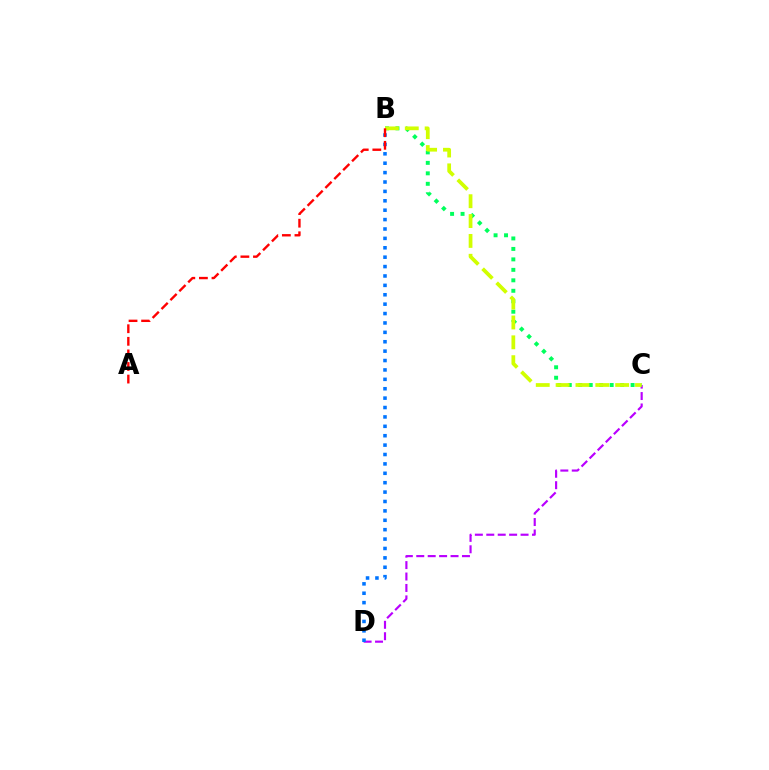{('C', 'D'): [{'color': '#b900ff', 'line_style': 'dashed', 'thickness': 1.55}], ('B', 'C'): [{'color': '#00ff5c', 'line_style': 'dotted', 'thickness': 2.84}, {'color': '#d1ff00', 'line_style': 'dashed', 'thickness': 2.7}], ('B', 'D'): [{'color': '#0074ff', 'line_style': 'dotted', 'thickness': 2.55}], ('A', 'B'): [{'color': '#ff0000', 'line_style': 'dashed', 'thickness': 1.71}]}